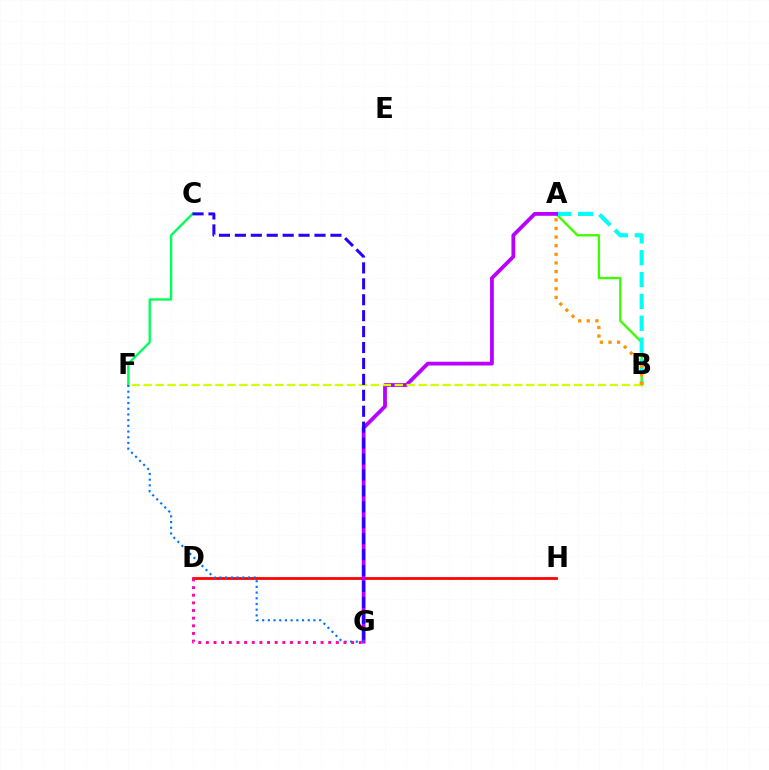{('D', 'H'): [{'color': '#ff0000', 'line_style': 'solid', 'thickness': 1.98}], ('C', 'F'): [{'color': '#00ff5c', 'line_style': 'solid', 'thickness': 1.69}], ('A', 'B'): [{'color': '#3dff00', 'line_style': 'solid', 'thickness': 1.71}, {'color': '#00fff6', 'line_style': 'dashed', 'thickness': 2.97}, {'color': '#ff9400', 'line_style': 'dotted', 'thickness': 2.34}], ('A', 'G'): [{'color': '#b900ff', 'line_style': 'solid', 'thickness': 2.73}], ('B', 'F'): [{'color': '#d1ff00', 'line_style': 'dashed', 'thickness': 1.62}], ('F', 'G'): [{'color': '#0074ff', 'line_style': 'dotted', 'thickness': 1.55}], ('C', 'G'): [{'color': '#2500ff', 'line_style': 'dashed', 'thickness': 2.16}], ('D', 'G'): [{'color': '#ff00ac', 'line_style': 'dotted', 'thickness': 2.08}]}